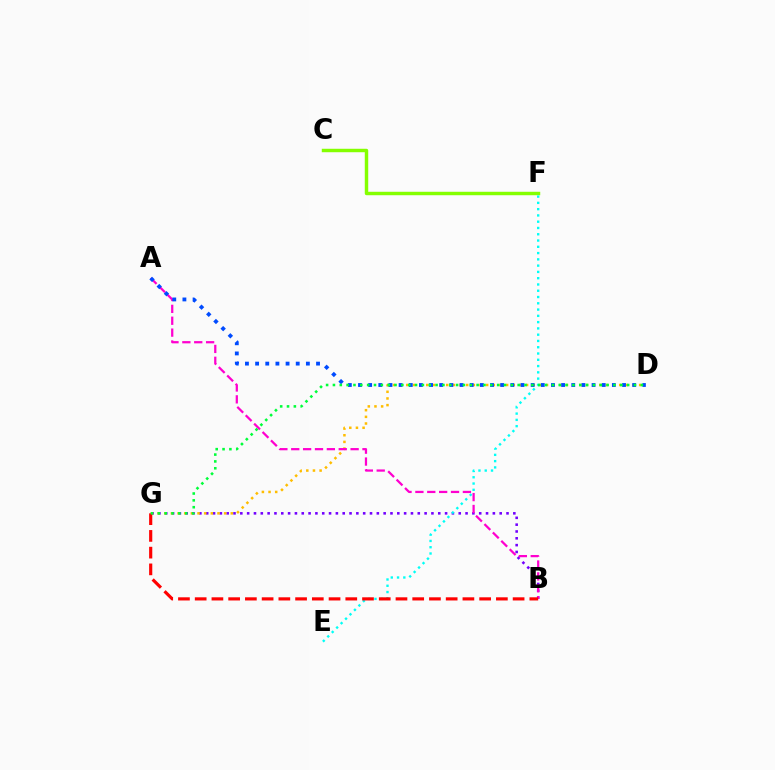{('C', 'F'): [{'color': '#84ff00', 'line_style': 'solid', 'thickness': 2.47}], ('B', 'G'): [{'color': '#7200ff', 'line_style': 'dotted', 'thickness': 1.85}, {'color': '#ff0000', 'line_style': 'dashed', 'thickness': 2.27}], ('D', 'G'): [{'color': '#ffbd00', 'line_style': 'dotted', 'thickness': 1.81}, {'color': '#00ff39', 'line_style': 'dotted', 'thickness': 1.86}], ('A', 'B'): [{'color': '#ff00cf', 'line_style': 'dashed', 'thickness': 1.61}], ('E', 'F'): [{'color': '#00fff6', 'line_style': 'dotted', 'thickness': 1.71}], ('A', 'D'): [{'color': '#004bff', 'line_style': 'dotted', 'thickness': 2.76}]}